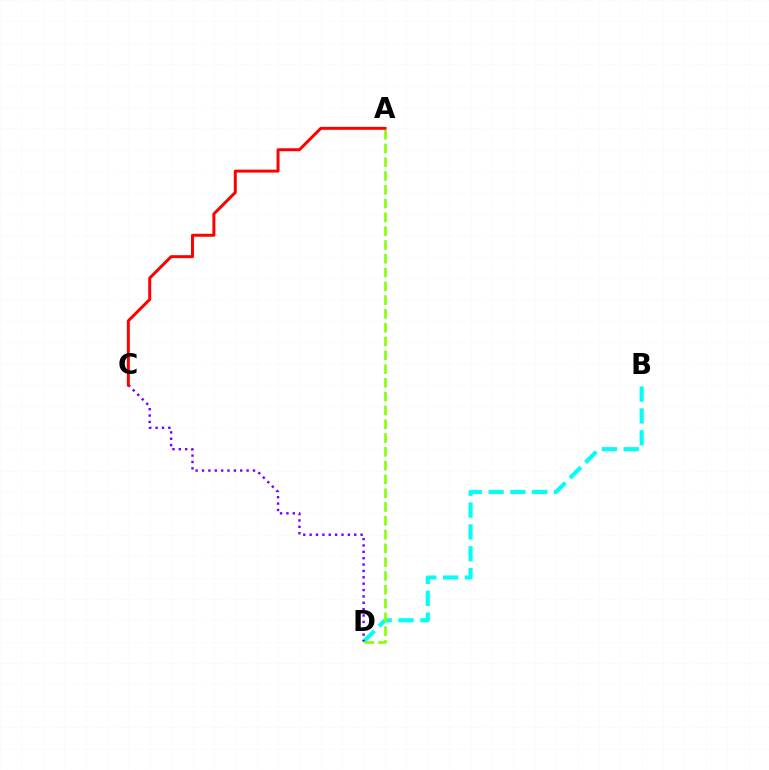{('B', 'D'): [{'color': '#00fff6', 'line_style': 'dashed', 'thickness': 2.97}], ('C', 'D'): [{'color': '#7200ff', 'line_style': 'dotted', 'thickness': 1.73}], ('A', 'D'): [{'color': '#84ff00', 'line_style': 'dashed', 'thickness': 1.87}], ('A', 'C'): [{'color': '#ff0000', 'line_style': 'solid', 'thickness': 2.14}]}